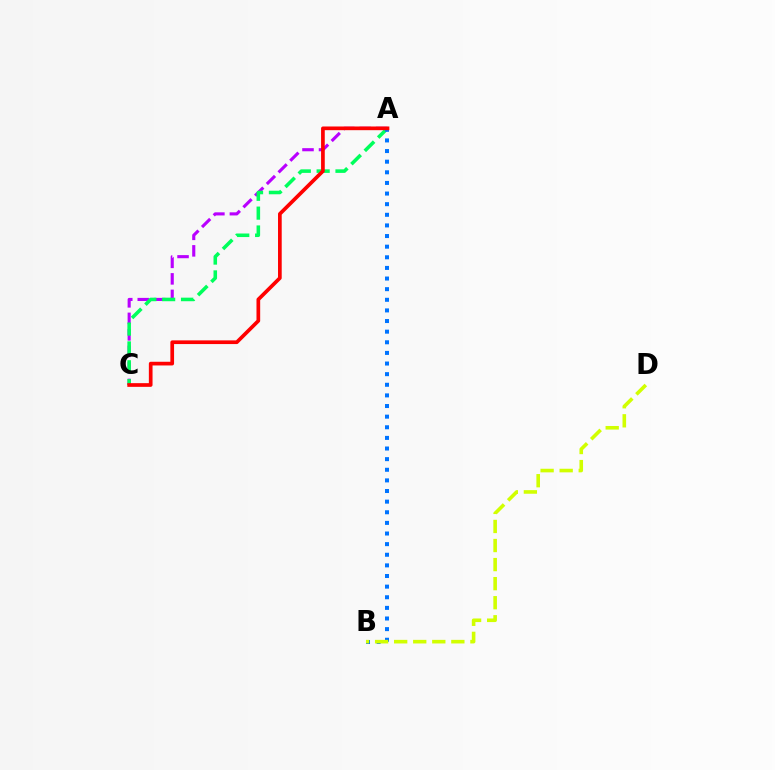{('A', 'C'): [{'color': '#b900ff', 'line_style': 'dashed', 'thickness': 2.24}, {'color': '#00ff5c', 'line_style': 'dashed', 'thickness': 2.56}, {'color': '#ff0000', 'line_style': 'solid', 'thickness': 2.66}], ('A', 'B'): [{'color': '#0074ff', 'line_style': 'dotted', 'thickness': 2.89}], ('B', 'D'): [{'color': '#d1ff00', 'line_style': 'dashed', 'thickness': 2.59}]}